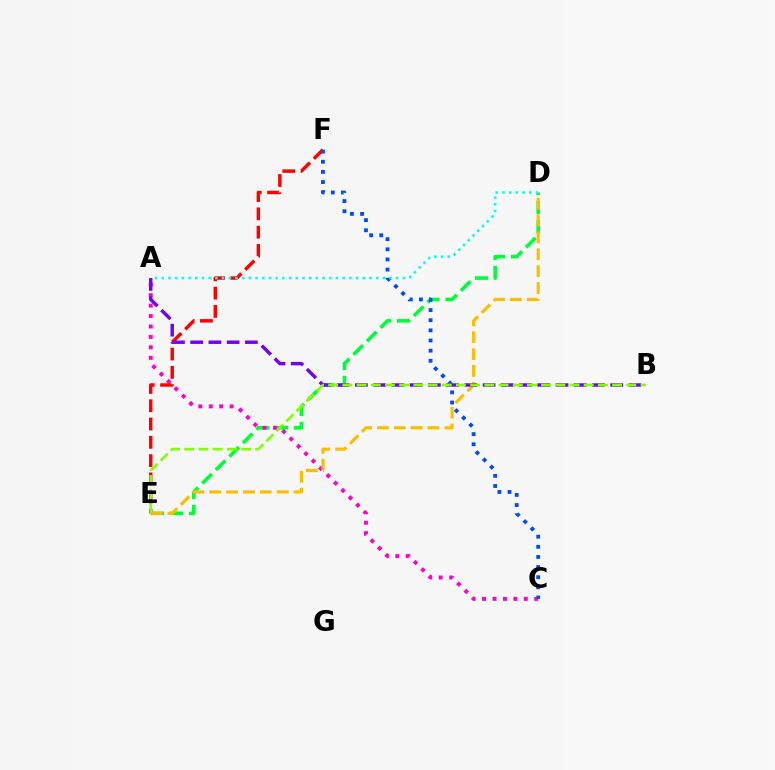{('D', 'E'): [{'color': '#00ff39', 'line_style': 'dashed', 'thickness': 2.6}, {'color': '#ffbd00', 'line_style': 'dashed', 'thickness': 2.29}], ('A', 'C'): [{'color': '#ff00cf', 'line_style': 'dotted', 'thickness': 2.84}], ('E', 'F'): [{'color': '#ff0000', 'line_style': 'dashed', 'thickness': 2.49}], ('A', 'B'): [{'color': '#7200ff', 'line_style': 'dashed', 'thickness': 2.48}], ('C', 'F'): [{'color': '#004bff', 'line_style': 'dotted', 'thickness': 2.76}], ('B', 'E'): [{'color': '#84ff00', 'line_style': 'dashed', 'thickness': 1.93}], ('A', 'D'): [{'color': '#00fff6', 'line_style': 'dotted', 'thickness': 1.82}]}